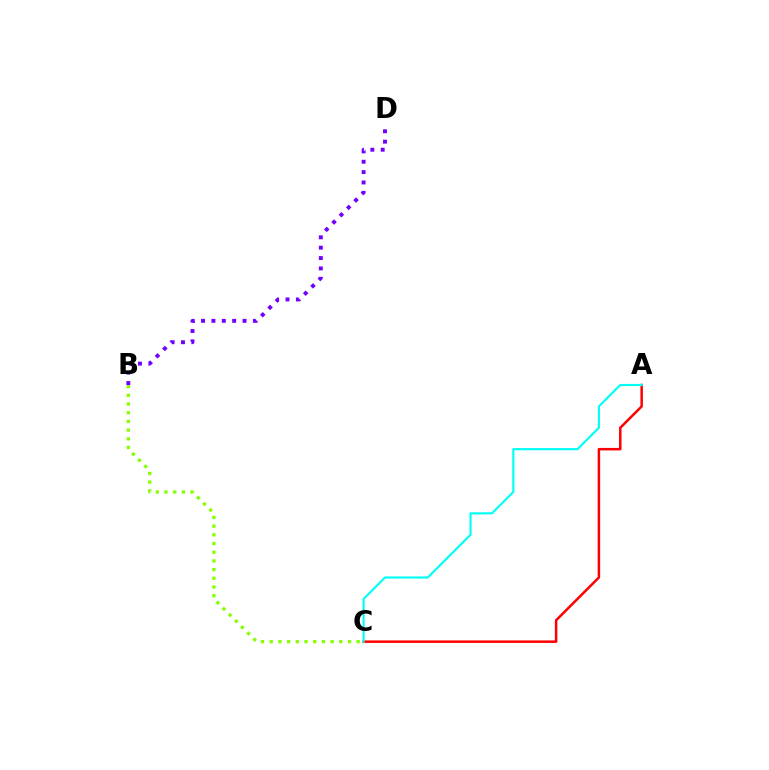{('A', 'C'): [{'color': '#ff0000', 'line_style': 'solid', 'thickness': 1.8}, {'color': '#00fff6', 'line_style': 'solid', 'thickness': 1.55}], ('B', 'C'): [{'color': '#84ff00', 'line_style': 'dotted', 'thickness': 2.36}], ('B', 'D'): [{'color': '#7200ff', 'line_style': 'dotted', 'thickness': 2.82}]}